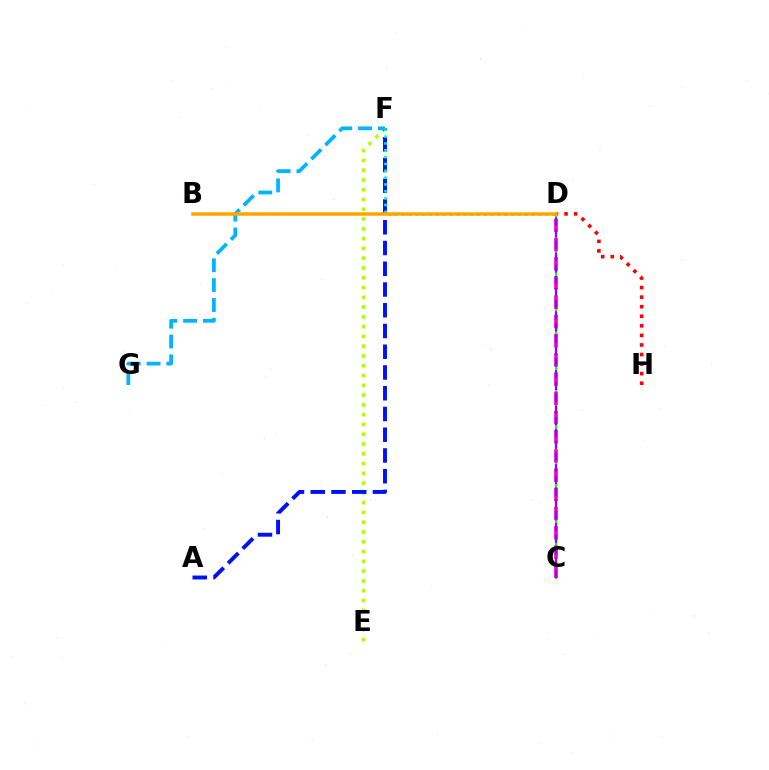{('D', 'H'): [{'color': '#ff0000', 'line_style': 'dotted', 'thickness': 2.6}], ('E', 'F'): [{'color': '#b3ff00', 'line_style': 'dotted', 'thickness': 2.66}], ('A', 'F'): [{'color': '#0010ff', 'line_style': 'dashed', 'thickness': 2.82}], ('C', 'D'): [{'color': '#08ff00', 'line_style': 'solid', 'thickness': 1.57}, {'color': '#ff00bd', 'line_style': 'dashed', 'thickness': 2.61}, {'color': '#9b00ff', 'line_style': 'dashed', 'thickness': 1.6}], ('F', 'G'): [{'color': '#00b5ff', 'line_style': 'dashed', 'thickness': 2.69}], ('D', 'F'): [{'color': '#00ff9d', 'line_style': 'dotted', 'thickness': 1.86}], ('B', 'D'): [{'color': '#ffa500', 'line_style': 'solid', 'thickness': 2.53}]}